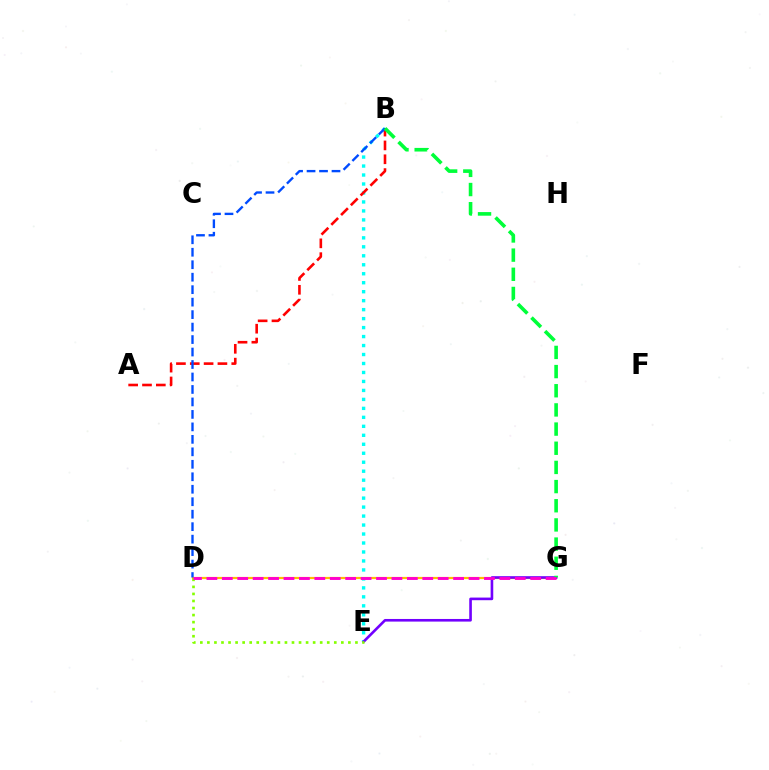{('D', 'G'): [{'color': '#ffbd00', 'line_style': 'solid', 'thickness': 1.58}, {'color': '#ff00cf', 'line_style': 'dashed', 'thickness': 2.09}], ('B', 'E'): [{'color': '#00fff6', 'line_style': 'dotted', 'thickness': 2.44}], ('E', 'G'): [{'color': '#7200ff', 'line_style': 'solid', 'thickness': 1.89}], ('A', 'B'): [{'color': '#ff0000', 'line_style': 'dashed', 'thickness': 1.88}], ('B', 'D'): [{'color': '#004bff', 'line_style': 'dashed', 'thickness': 1.69}], ('B', 'G'): [{'color': '#00ff39', 'line_style': 'dashed', 'thickness': 2.6}], ('D', 'E'): [{'color': '#84ff00', 'line_style': 'dotted', 'thickness': 1.92}]}